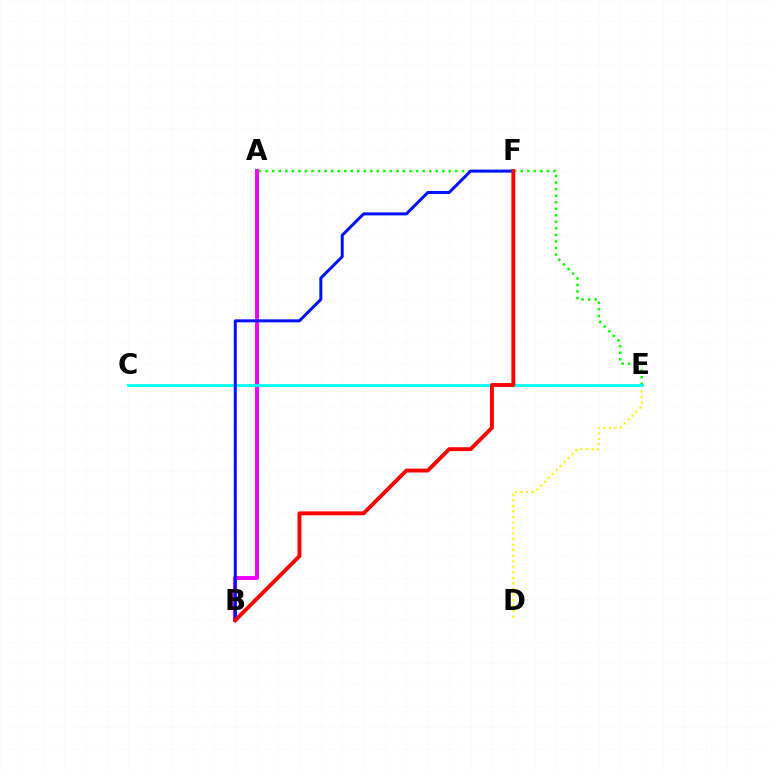{('A', 'B'): [{'color': '#ee00ff', 'line_style': 'solid', 'thickness': 2.81}], ('D', 'E'): [{'color': '#fcf500', 'line_style': 'dotted', 'thickness': 1.51}], ('A', 'E'): [{'color': '#08ff00', 'line_style': 'dotted', 'thickness': 1.78}], ('C', 'E'): [{'color': '#00fff6', 'line_style': 'solid', 'thickness': 1.99}], ('B', 'F'): [{'color': '#0010ff', 'line_style': 'solid', 'thickness': 2.15}, {'color': '#ff0000', 'line_style': 'solid', 'thickness': 2.79}]}